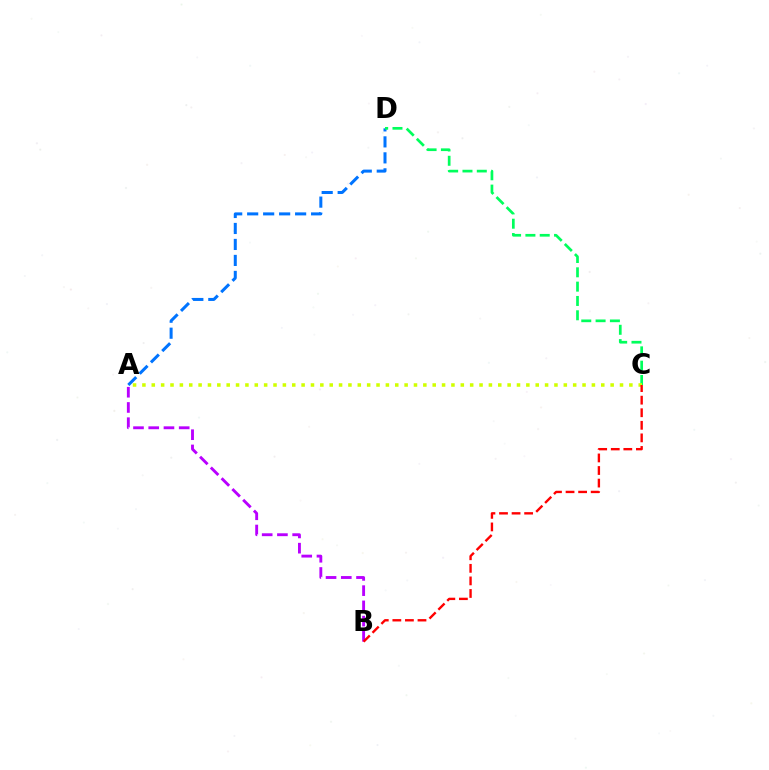{('A', 'D'): [{'color': '#0074ff', 'line_style': 'dashed', 'thickness': 2.17}], ('C', 'D'): [{'color': '#00ff5c', 'line_style': 'dashed', 'thickness': 1.95}], ('A', 'B'): [{'color': '#b900ff', 'line_style': 'dashed', 'thickness': 2.07}], ('A', 'C'): [{'color': '#d1ff00', 'line_style': 'dotted', 'thickness': 2.54}], ('B', 'C'): [{'color': '#ff0000', 'line_style': 'dashed', 'thickness': 1.71}]}